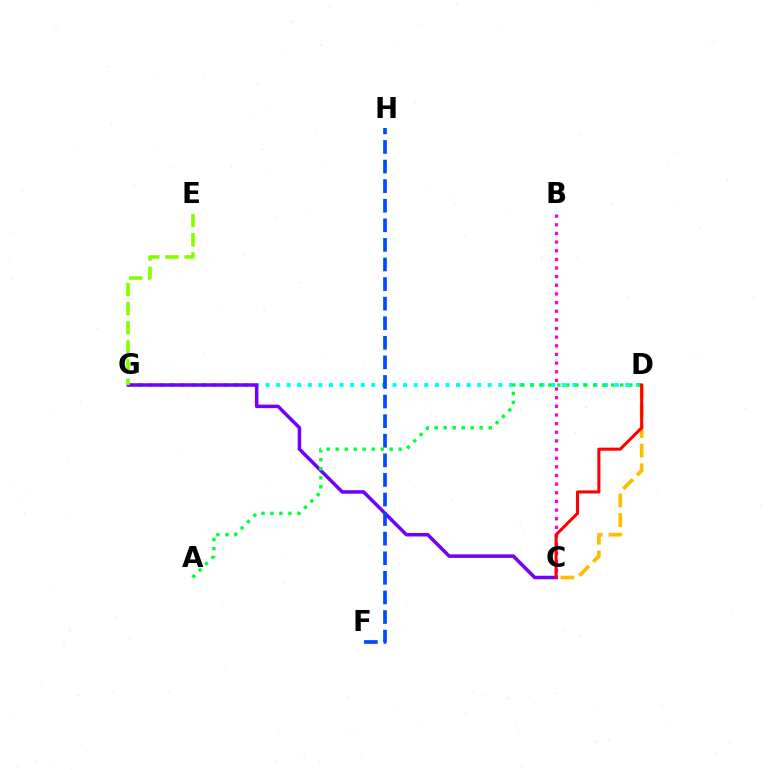{('D', 'G'): [{'color': '#00fff6', 'line_style': 'dotted', 'thickness': 2.87}], ('C', 'G'): [{'color': '#7200ff', 'line_style': 'solid', 'thickness': 2.53}], ('E', 'G'): [{'color': '#84ff00', 'line_style': 'dashed', 'thickness': 2.6}], ('F', 'H'): [{'color': '#004bff', 'line_style': 'dashed', 'thickness': 2.66}], ('A', 'D'): [{'color': '#00ff39', 'line_style': 'dotted', 'thickness': 2.44}], ('B', 'C'): [{'color': '#ff00cf', 'line_style': 'dotted', 'thickness': 2.35}], ('C', 'D'): [{'color': '#ffbd00', 'line_style': 'dashed', 'thickness': 2.66}, {'color': '#ff0000', 'line_style': 'solid', 'thickness': 2.2}]}